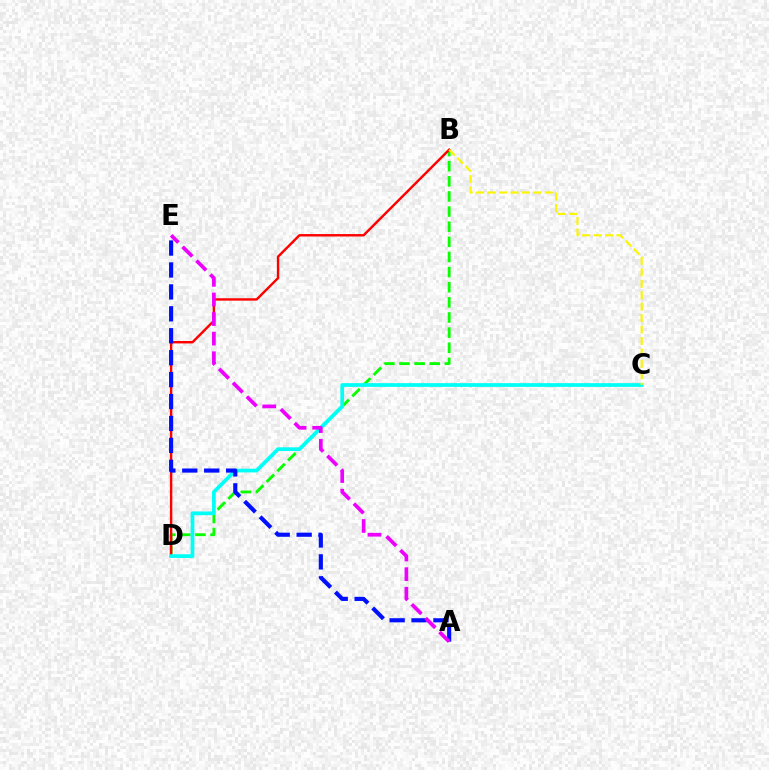{('B', 'D'): [{'color': '#08ff00', 'line_style': 'dashed', 'thickness': 2.06}, {'color': '#ff0000', 'line_style': 'solid', 'thickness': 1.74}], ('C', 'D'): [{'color': '#00fff6', 'line_style': 'solid', 'thickness': 2.68}], ('A', 'E'): [{'color': '#0010ff', 'line_style': 'dashed', 'thickness': 2.98}, {'color': '#ee00ff', 'line_style': 'dashed', 'thickness': 2.66}], ('B', 'C'): [{'color': '#fcf500', 'line_style': 'dashed', 'thickness': 1.55}]}